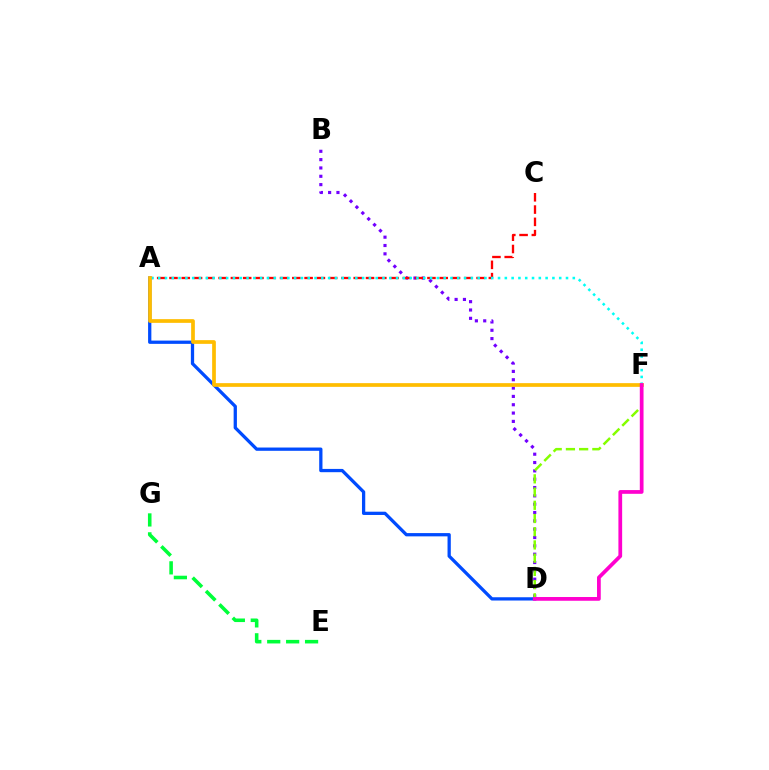{('B', 'D'): [{'color': '#7200ff', 'line_style': 'dotted', 'thickness': 2.26}], ('D', 'F'): [{'color': '#84ff00', 'line_style': 'dashed', 'thickness': 1.8}, {'color': '#ff00cf', 'line_style': 'solid', 'thickness': 2.69}], ('A', 'D'): [{'color': '#004bff', 'line_style': 'solid', 'thickness': 2.36}], ('E', 'G'): [{'color': '#00ff39', 'line_style': 'dashed', 'thickness': 2.57}], ('A', 'C'): [{'color': '#ff0000', 'line_style': 'dashed', 'thickness': 1.67}], ('A', 'F'): [{'color': '#00fff6', 'line_style': 'dotted', 'thickness': 1.85}, {'color': '#ffbd00', 'line_style': 'solid', 'thickness': 2.67}]}